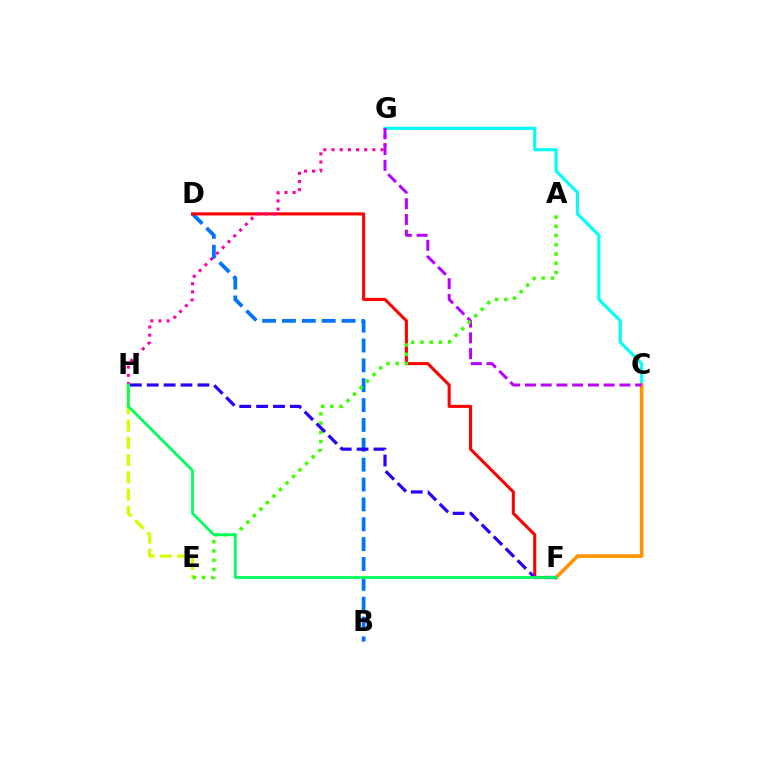{('B', 'D'): [{'color': '#0074ff', 'line_style': 'dashed', 'thickness': 2.7}], ('D', 'F'): [{'color': '#ff0000', 'line_style': 'solid', 'thickness': 2.2}], ('C', 'G'): [{'color': '#00fff6', 'line_style': 'solid', 'thickness': 2.25}, {'color': '#b900ff', 'line_style': 'dashed', 'thickness': 2.14}], ('C', 'F'): [{'color': '#ff9400', 'line_style': 'solid', 'thickness': 2.6}], ('G', 'H'): [{'color': '#ff00ac', 'line_style': 'dotted', 'thickness': 2.22}], ('E', 'H'): [{'color': '#d1ff00', 'line_style': 'dashed', 'thickness': 2.35}], ('A', 'E'): [{'color': '#3dff00', 'line_style': 'dotted', 'thickness': 2.51}], ('F', 'H'): [{'color': '#2500ff', 'line_style': 'dashed', 'thickness': 2.29}, {'color': '#00ff5c', 'line_style': 'solid', 'thickness': 1.99}]}